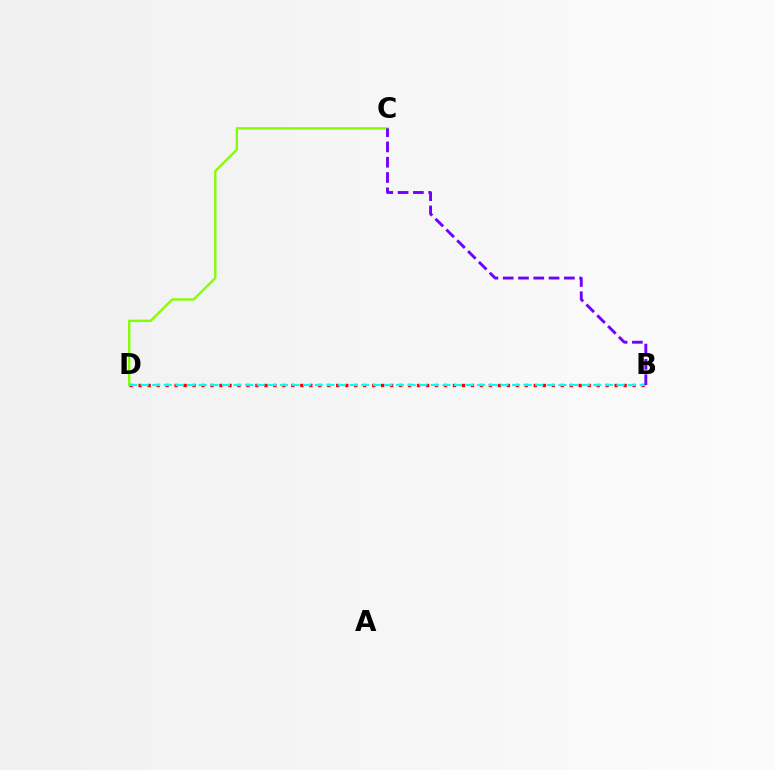{('C', 'D'): [{'color': '#84ff00', 'line_style': 'solid', 'thickness': 1.71}], ('B', 'D'): [{'color': '#ff0000', 'line_style': 'dotted', 'thickness': 2.44}, {'color': '#00fff6', 'line_style': 'dashed', 'thickness': 1.58}], ('B', 'C'): [{'color': '#7200ff', 'line_style': 'dashed', 'thickness': 2.08}]}